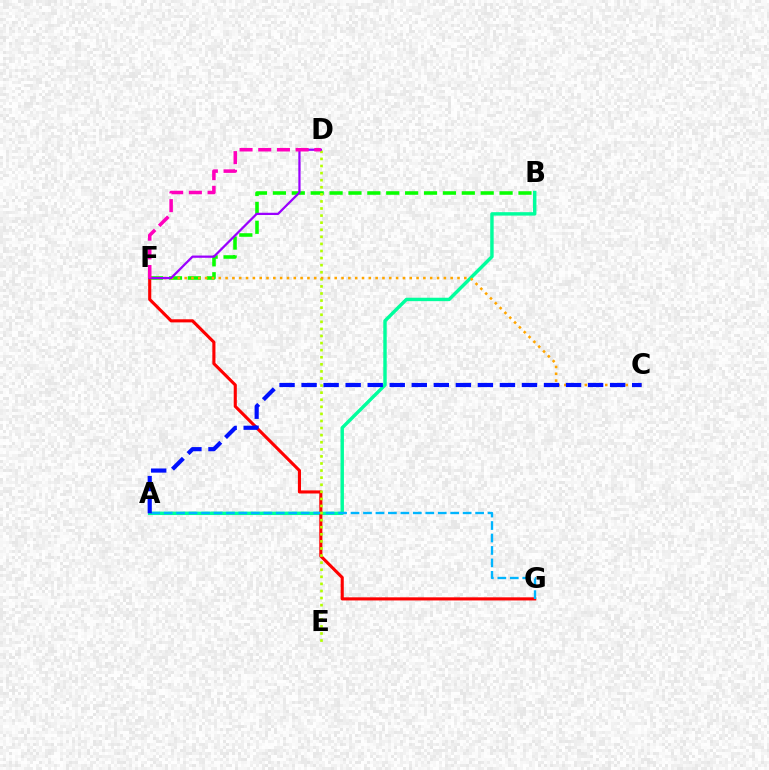{('A', 'B'): [{'color': '#00ff9d', 'line_style': 'solid', 'thickness': 2.46}], ('B', 'F'): [{'color': '#08ff00', 'line_style': 'dashed', 'thickness': 2.57}], ('F', 'G'): [{'color': '#ff0000', 'line_style': 'solid', 'thickness': 2.24}], ('A', 'G'): [{'color': '#00b5ff', 'line_style': 'dashed', 'thickness': 1.69}], ('D', 'E'): [{'color': '#b3ff00', 'line_style': 'dotted', 'thickness': 1.92}], ('C', 'F'): [{'color': '#ffa500', 'line_style': 'dotted', 'thickness': 1.85}], ('D', 'F'): [{'color': '#9b00ff', 'line_style': 'solid', 'thickness': 1.62}, {'color': '#ff00bd', 'line_style': 'dashed', 'thickness': 2.54}], ('A', 'C'): [{'color': '#0010ff', 'line_style': 'dashed', 'thickness': 2.99}]}